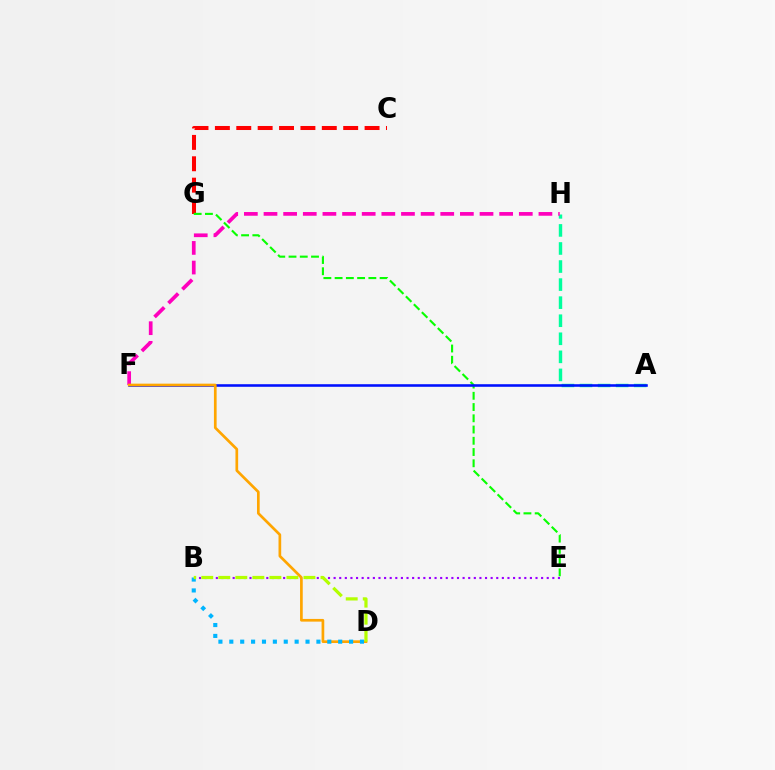{('C', 'G'): [{'color': '#ff0000', 'line_style': 'dashed', 'thickness': 2.9}], ('E', 'G'): [{'color': '#08ff00', 'line_style': 'dashed', 'thickness': 1.53}], ('A', 'H'): [{'color': '#00ff9d', 'line_style': 'dashed', 'thickness': 2.45}], ('A', 'F'): [{'color': '#0010ff', 'line_style': 'solid', 'thickness': 1.86}], ('B', 'E'): [{'color': '#9b00ff', 'line_style': 'dotted', 'thickness': 1.52}], ('F', 'H'): [{'color': '#ff00bd', 'line_style': 'dashed', 'thickness': 2.67}], ('D', 'F'): [{'color': '#ffa500', 'line_style': 'solid', 'thickness': 1.93}], ('B', 'D'): [{'color': '#00b5ff', 'line_style': 'dotted', 'thickness': 2.96}, {'color': '#b3ff00', 'line_style': 'dashed', 'thickness': 2.31}]}